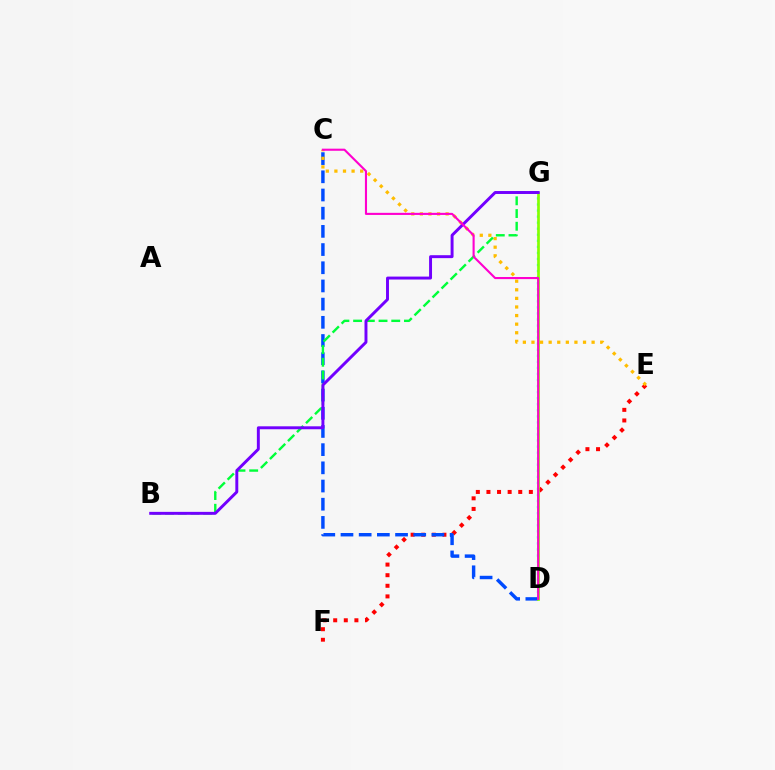{('E', 'F'): [{'color': '#ff0000', 'line_style': 'dotted', 'thickness': 2.88}], ('D', 'G'): [{'color': '#00fff6', 'line_style': 'dotted', 'thickness': 1.64}, {'color': '#84ff00', 'line_style': 'solid', 'thickness': 1.93}], ('C', 'D'): [{'color': '#004bff', 'line_style': 'dashed', 'thickness': 2.47}, {'color': '#ff00cf', 'line_style': 'solid', 'thickness': 1.52}], ('C', 'E'): [{'color': '#ffbd00', 'line_style': 'dotted', 'thickness': 2.33}], ('B', 'G'): [{'color': '#00ff39', 'line_style': 'dashed', 'thickness': 1.73}, {'color': '#7200ff', 'line_style': 'solid', 'thickness': 2.12}]}